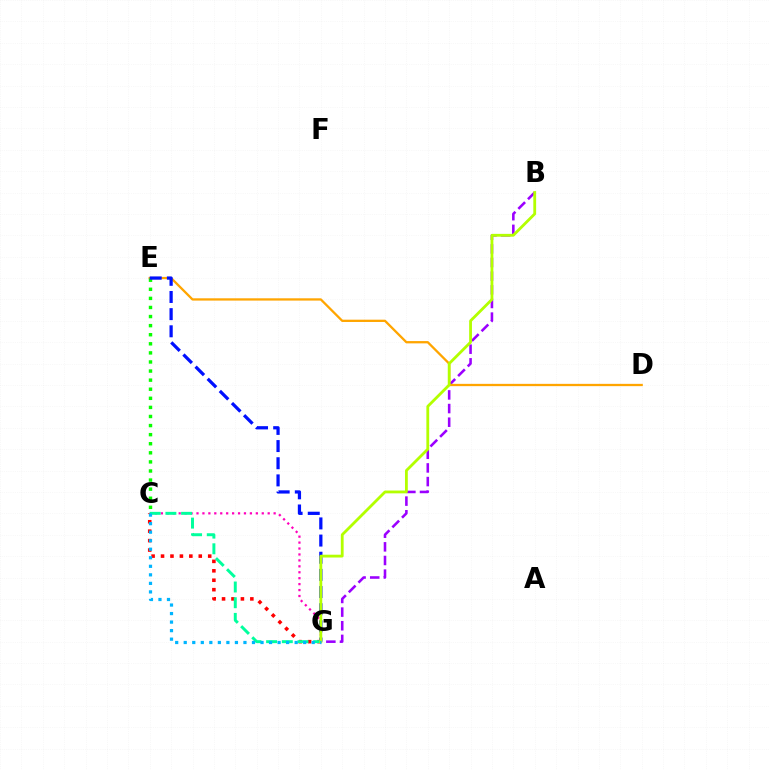{('C', 'G'): [{'color': '#ff00bd', 'line_style': 'dotted', 'thickness': 1.61}, {'color': '#ff0000', 'line_style': 'dotted', 'thickness': 2.56}, {'color': '#00ff9d', 'line_style': 'dashed', 'thickness': 2.13}, {'color': '#00b5ff', 'line_style': 'dotted', 'thickness': 2.32}], ('B', 'G'): [{'color': '#9b00ff', 'line_style': 'dashed', 'thickness': 1.85}, {'color': '#b3ff00', 'line_style': 'solid', 'thickness': 2.02}], ('D', 'E'): [{'color': '#ffa500', 'line_style': 'solid', 'thickness': 1.65}], ('C', 'E'): [{'color': '#08ff00', 'line_style': 'dotted', 'thickness': 2.47}], ('E', 'G'): [{'color': '#0010ff', 'line_style': 'dashed', 'thickness': 2.33}]}